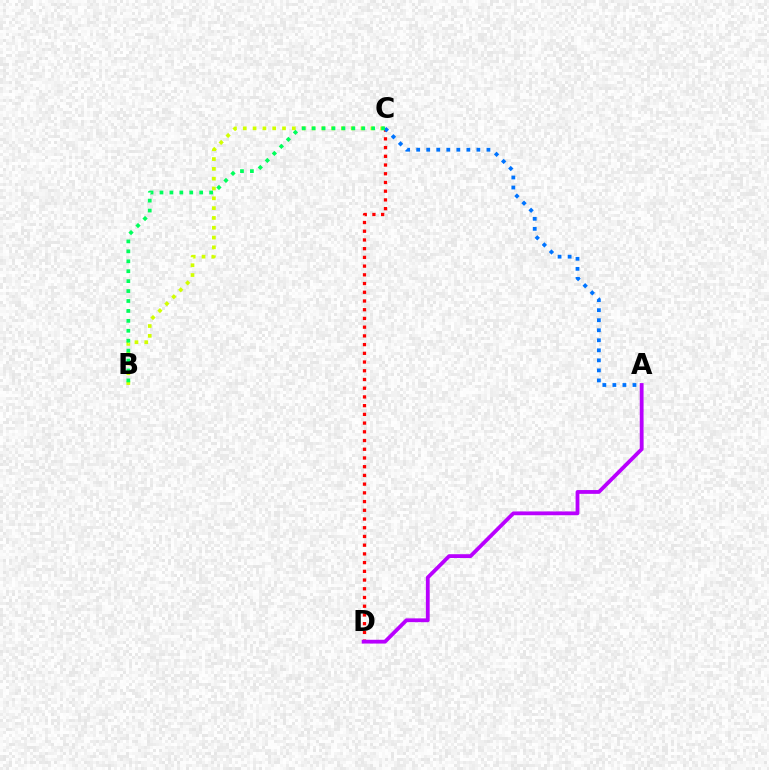{('C', 'D'): [{'color': '#ff0000', 'line_style': 'dotted', 'thickness': 2.37}], ('A', 'D'): [{'color': '#b900ff', 'line_style': 'solid', 'thickness': 2.73}], ('B', 'C'): [{'color': '#d1ff00', 'line_style': 'dotted', 'thickness': 2.67}, {'color': '#00ff5c', 'line_style': 'dotted', 'thickness': 2.7}], ('A', 'C'): [{'color': '#0074ff', 'line_style': 'dotted', 'thickness': 2.73}]}